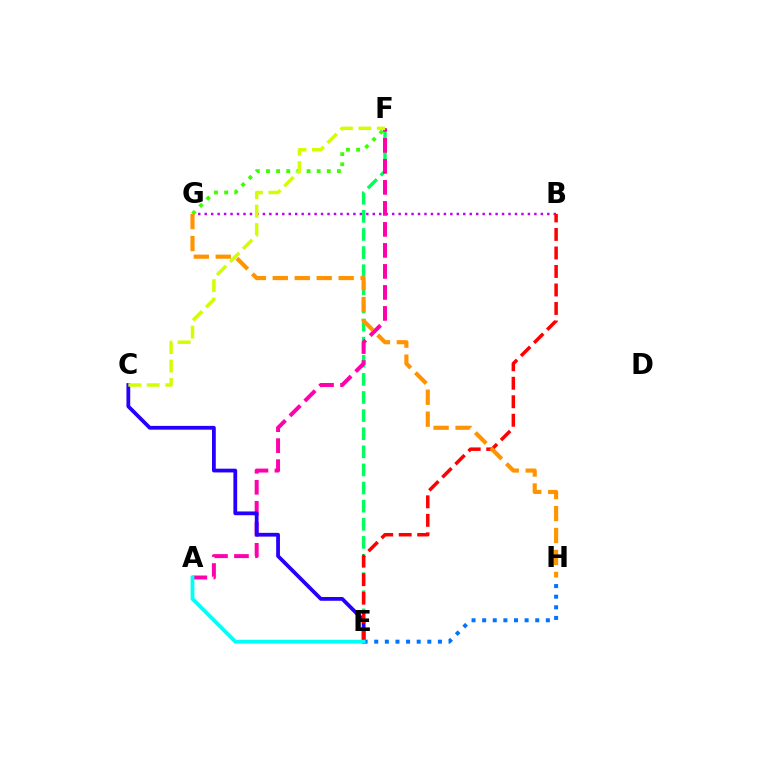{('B', 'G'): [{'color': '#b900ff', 'line_style': 'dotted', 'thickness': 1.76}], ('E', 'F'): [{'color': '#00ff5c', 'line_style': 'dashed', 'thickness': 2.46}], ('A', 'F'): [{'color': '#ff00ac', 'line_style': 'dashed', 'thickness': 2.85}], ('C', 'E'): [{'color': '#2500ff', 'line_style': 'solid', 'thickness': 2.71}], ('F', 'G'): [{'color': '#3dff00', 'line_style': 'dotted', 'thickness': 2.75}], ('B', 'E'): [{'color': '#ff0000', 'line_style': 'dashed', 'thickness': 2.51}], ('E', 'H'): [{'color': '#0074ff', 'line_style': 'dotted', 'thickness': 2.88}], ('A', 'E'): [{'color': '#00fff6', 'line_style': 'solid', 'thickness': 2.73}], ('G', 'H'): [{'color': '#ff9400', 'line_style': 'dashed', 'thickness': 2.98}], ('C', 'F'): [{'color': '#d1ff00', 'line_style': 'dashed', 'thickness': 2.51}]}